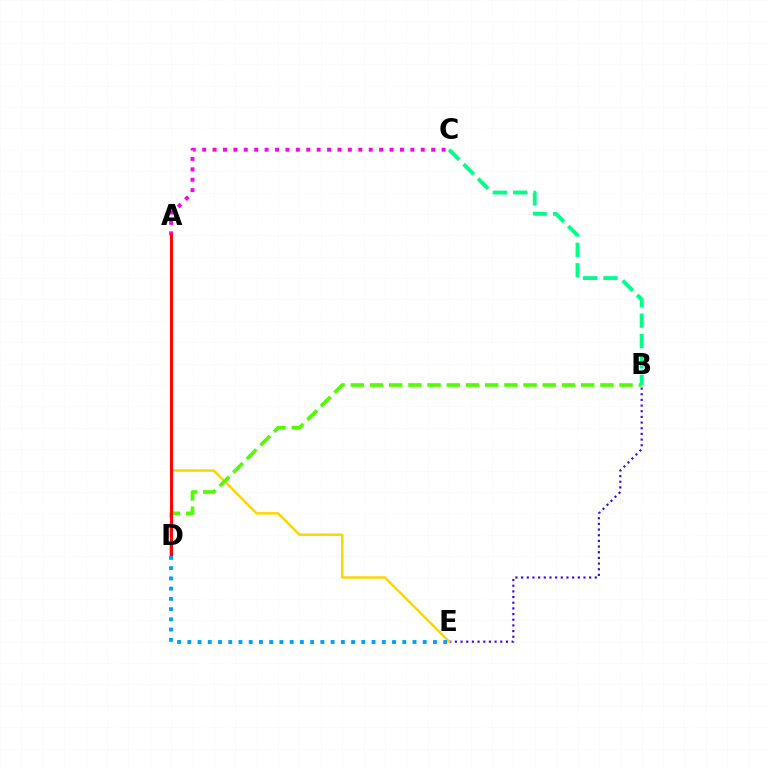{('B', 'E'): [{'color': '#3700ff', 'line_style': 'dotted', 'thickness': 1.54}], ('A', 'E'): [{'color': '#ffd500', 'line_style': 'solid', 'thickness': 1.76}], ('B', 'D'): [{'color': '#4fff00', 'line_style': 'dashed', 'thickness': 2.61}], ('A', 'C'): [{'color': '#ff00ed', 'line_style': 'dotted', 'thickness': 2.83}], ('B', 'C'): [{'color': '#00ff86', 'line_style': 'dashed', 'thickness': 2.77}], ('A', 'D'): [{'color': '#ff0000', 'line_style': 'solid', 'thickness': 2.12}], ('D', 'E'): [{'color': '#009eff', 'line_style': 'dotted', 'thickness': 2.78}]}